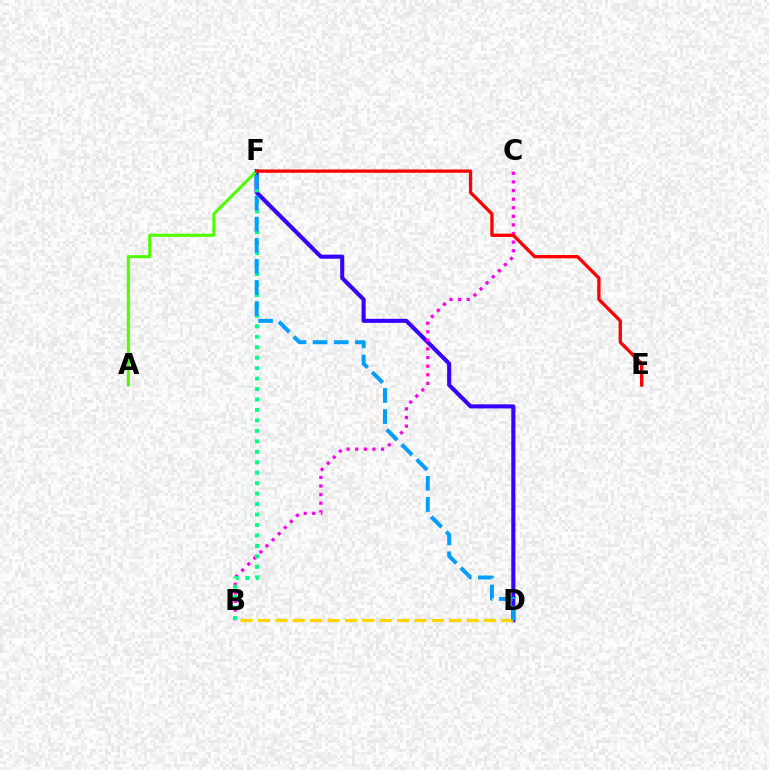{('D', 'F'): [{'color': '#3700ff', 'line_style': 'solid', 'thickness': 2.94}, {'color': '#009eff', 'line_style': 'dashed', 'thickness': 2.87}], ('B', 'C'): [{'color': '#ff00ed', 'line_style': 'dotted', 'thickness': 2.34}], ('A', 'F'): [{'color': '#4fff00', 'line_style': 'solid', 'thickness': 2.21}], ('B', 'F'): [{'color': '#00ff86', 'line_style': 'dotted', 'thickness': 2.84}], ('B', 'D'): [{'color': '#ffd500', 'line_style': 'dashed', 'thickness': 2.36}], ('E', 'F'): [{'color': '#ff0000', 'line_style': 'solid', 'thickness': 2.39}]}